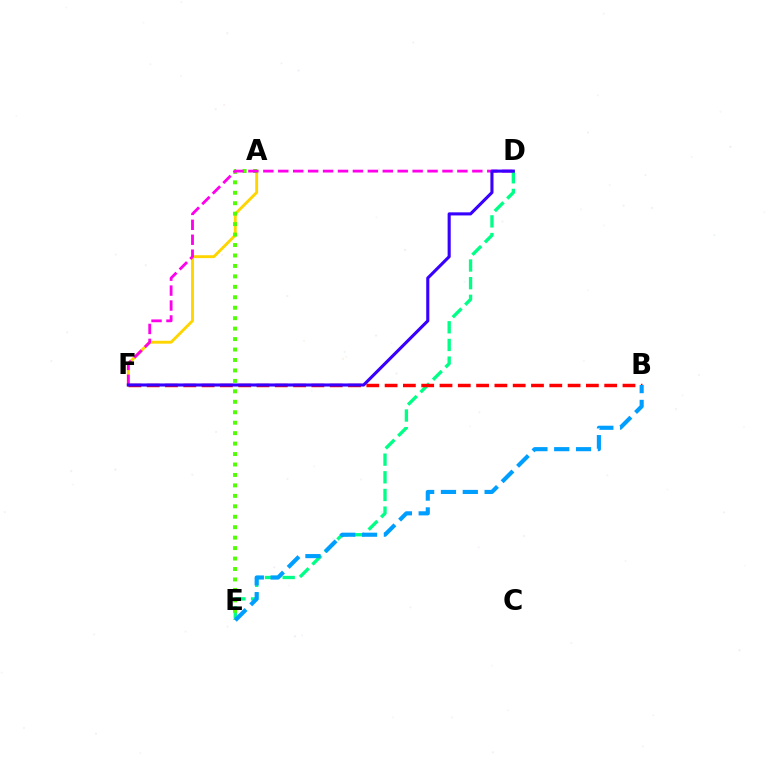{('D', 'E'): [{'color': '#00ff86', 'line_style': 'dashed', 'thickness': 2.4}], ('A', 'F'): [{'color': '#ffd500', 'line_style': 'solid', 'thickness': 2.08}], ('B', 'F'): [{'color': '#ff0000', 'line_style': 'dashed', 'thickness': 2.49}], ('A', 'E'): [{'color': '#4fff00', 'line_style': 'dotted', 'thickness': 2.84}], ('D', 'F'): [{'color': '#ff00ed', 'line_style': 'dashed', 'thickness': 2.03}, {'color': '#3700ff', 'line_style': 'solid', 'thickness': 2.23}], ('B', 'E'): [{'color': '#009eff', 'line_style': 'dashed', 'thickness': 2.97}]}